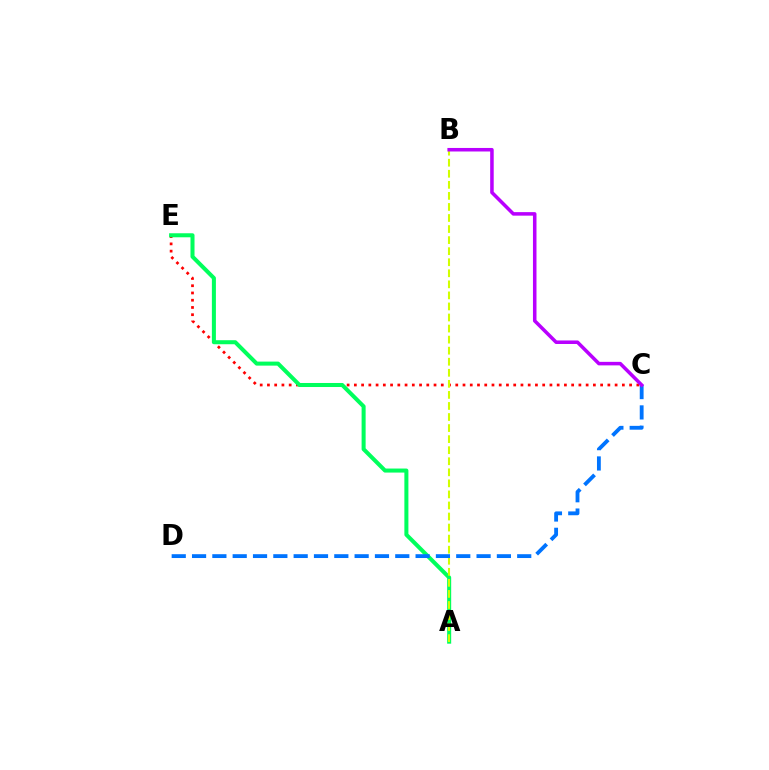{('C', 'E'): [{'color': '#ff0000', 'line_style': 'dotted', 'thickness': 1.97}], ('A', 'E'): [{'color': '#00ff5c', 'line_style': 'solid', 'thickness': 2.9}], ('A', 'B'): [{'color': '#d1ff00', 'line_style': 'dashed', 'thickness': 1.5}], ('C', 'D'): [{'color': '#0074ff', 'line_style': 'dashed', 'thickness': 2.76}], ('B', 'C'): [{'color': '#b900ff', 'line_style': 'solid', 'thickness': 2.54}]}